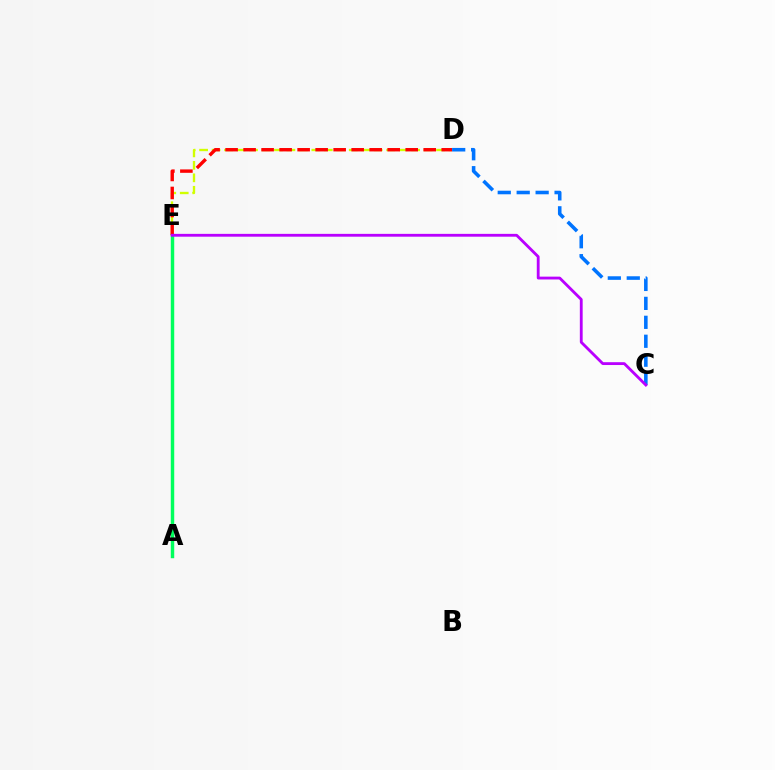{('D', 'E'): [{'color': '#d1ff00', 'line_style': 'dashed', 'thickness': 1.69}, {'color': '#ff0000', 'line_style': 'dashed', 'thickness': 2.45}], ('A', 'E'): [{'color': '#00ff5c', 'line_style': 'solid', 'thickness': 2.48}], ('C', 'D'): [{'color': '#0074ff', 'line_style': 'dashed', 'thickness': 2.57}], ('C', 'E'): [{'color': '#b900ff', 'line_style': 'solid', 'thickness': 2.04}]}